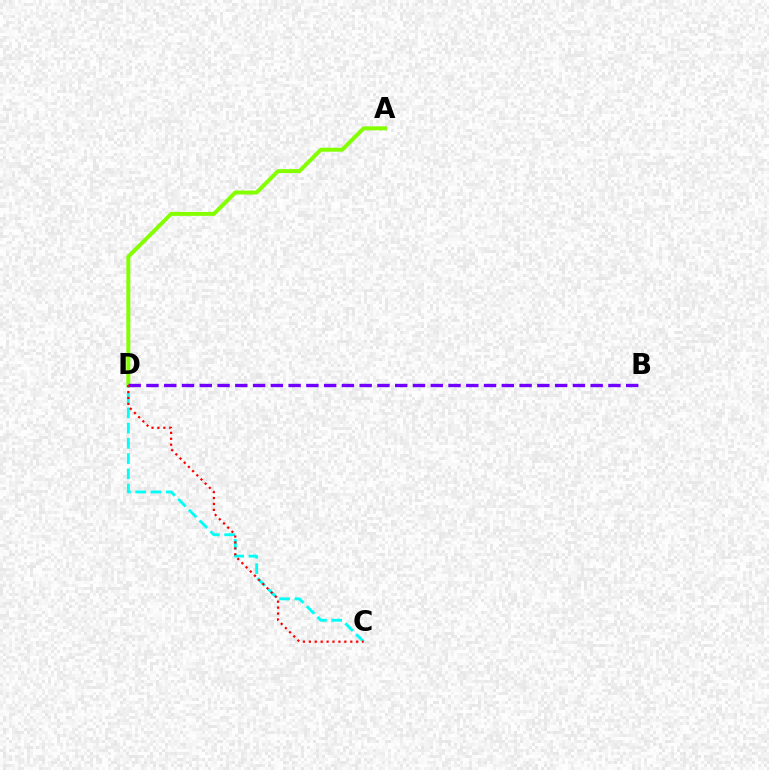{('A', 'D'): [{'color': '#84ff00', 'line_style': 'solid', 'thickness': 2.85}], ('C', 'D'): [{'color': '#00fff6', 'line_style': 'dashed', 'thickness': 2.07}, {'color': '#ff0000', 'line_style': 'dotted', 'thickness': 1.61}], ('B', 'D'): [{'color': '#7200ff', 'line_style': 'dashed', 'thickness': 2.41}]}